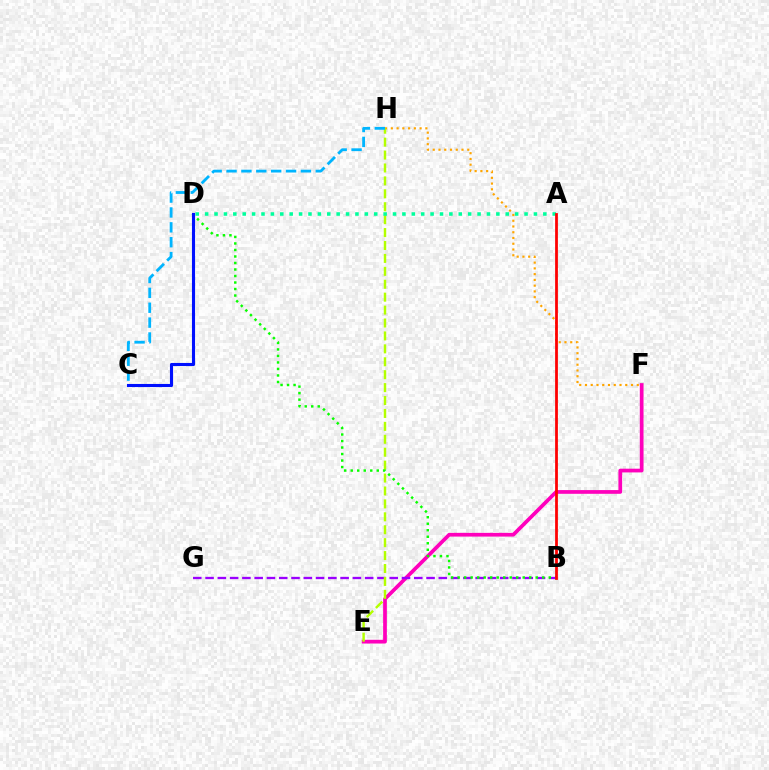{('F', 'H'): [{'color': '#ffa500', 'line_style': 'dotted', 'thickness': 1.56}], ('E', 'F'): [{'color': '#ff00bd', 'line_style': 'solid', 'thickness': 2.68}], ('B', 'G'): [{'color': '#9b00ff', 'line_style': 'dashed', 'thickness': 1.67}], ('E', 'H'): [{'color': '#b3ff00', 'line_style': 'dashed', 'thickness': 1.76}], ('C', 'H'): [{'color': '#00b5ff', 'line_style': 'dashed', 'thickness': 2.02}], ('B', 'D'): [{'color': '#08ff00', 'line_style': 'dotted', 'thickness': 1.77}], ('A', 'D'): [{'color': '#00ff9d', 'line_style': 'dotted', 'thickness': 2.55}], ('C', 'D'): [{'color': '#0010ff', 'line_style': 'solid', 'thickness': 2.23}], ('A', 'B'): [{'color': '#ff0000', 'line_style': 'solid', 'thickness': 1.99}]}